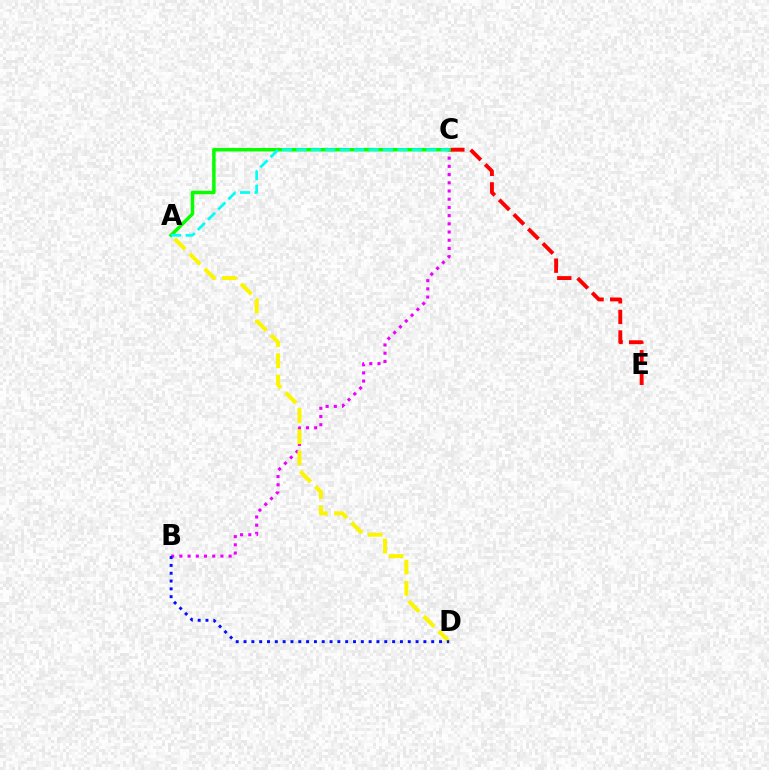{('B', 'C'): [{'color': '#ee00ff', 'line_style': 'dotted', 'thickness': 2.23}], ('C', 'E'): [{'color': '#ff0000', 'line_style': 'dashed', 'thickness': 2.8}], ('A', 'D'): [{'color': '#fcf500', 'line_style': 'dashed', 'thickness': 2.88}], ('A', 'C'): [{'color': '#08ff00', 'line_style': 'solid', 'thickness': 2.51}, {'color': '#00fff6', 'line_style': 'dashed', 'thickness': 1.96}], ('B', 'D'): [{'color': '#0010ff', 'line_style': 'dotted', 'thickness': 2.12}]}